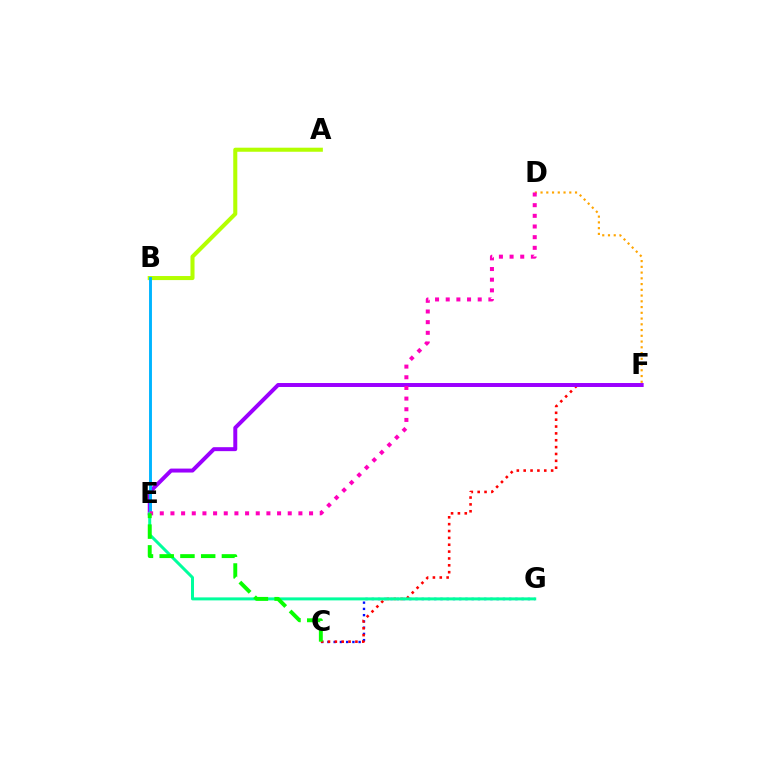{('C', 'G'): [{'color': '#0010ff', 'line_style': 'dotted', 'thickness': 1.7}], ('A', 'B'): [{'color': '#b3ff00', 'line_style': 'solid', 'thickness': 2.92}], ('C', 'F'): [{'color': '#ff0000', 'line_style': 'dotted', 'thickness': 1.86}], ('D', 'F'): [{'color': '#ffa500', 'line_style': 'dotted', 'thickness': 1.56}], ('E', 'F'): [{'color': '#9b00ff', 'line_style': 'solid', 'thickness': 2.85}], ('B', 'E'): [{'color': '#00b5ff', 'line_style': 'solid', 'thickness': 2.09}], ('E', 'G'): [{'color': '#00ff9d', 'line_style': 'solid', 'thickness': 2.16}], ('D', 'E'): [{'color': '#ff00bd', 'line_style': 'dotted', 'thickness': 2.9}], ('C', 'E'): [{'color': '#08ff00', 'line_style': 'dashed', 'thickness': 2.82}]}